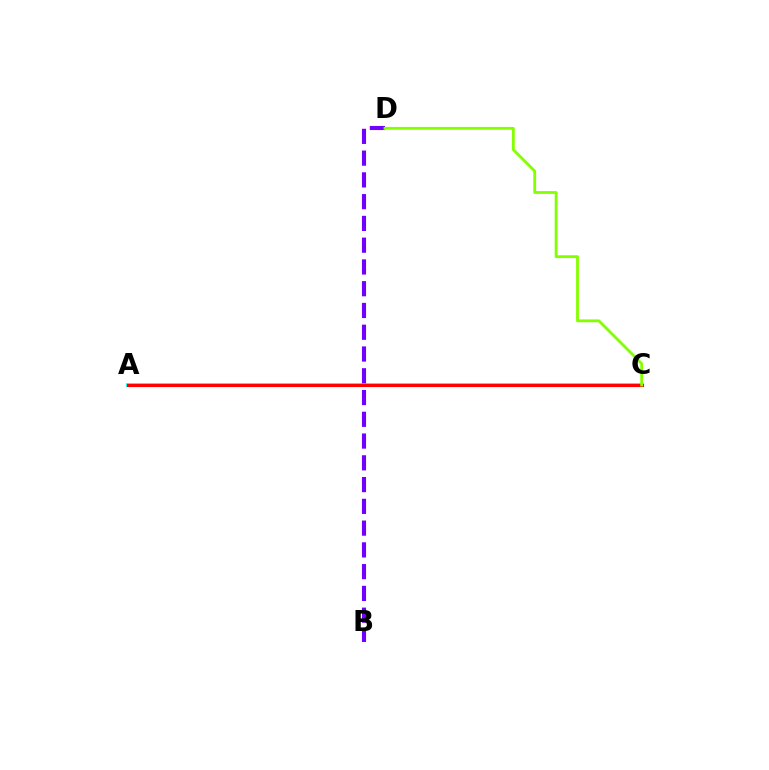{('A', 'C'): [{'color': '#00fff6', 'line_style': 'solid', 'thickness': 2.75}, {'color': '#ff0000', 'line_style': 'solid', 'thickness': 2.22}], ('B', 'D'): [{'color': '#7200ff', 'line_style': 'dashed', 'thickness': 2.96}], ('C', 'D'): [{'color': '#84ff00', 'line_style': 'solid', 'thickness': 2.03}]}